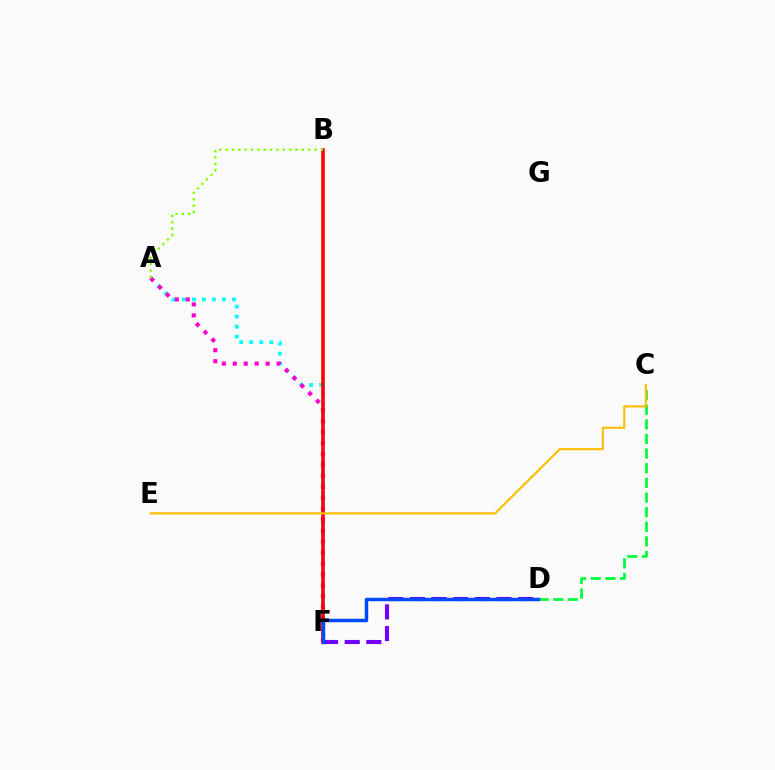{('D', 'F'): [{'color': '#7200ff', 'line_style': 'dashed', 'thickness': 2.94}, {'color': '#004bff', 'line_style': 'solid', 'thickness': 2.49}], ('A', 'F'): [{'color': '#00fff6', 'line_style': 'dotted', 'thickness': 2.72}, {'color': '#ff00cf', 'line_style': 'dotted', 'thickness': 2.98}], ('C', 'D'): [{'color': '#00ff39', 'line_style': 'dashed', 'thickness': 1.99}], ('B', 'F'): [{'color': '#ff0000', 'line_style': 'solid', 'thickness': 2.56}], ('A', 'B'): [{'color': '#84ff00', 'line_style': 'dotted', 'thickness': 1.73}], ('C', 'E'): [{'color': '#ffbd00', 'line_style': 'solid', 'thickness': 1.54}]}